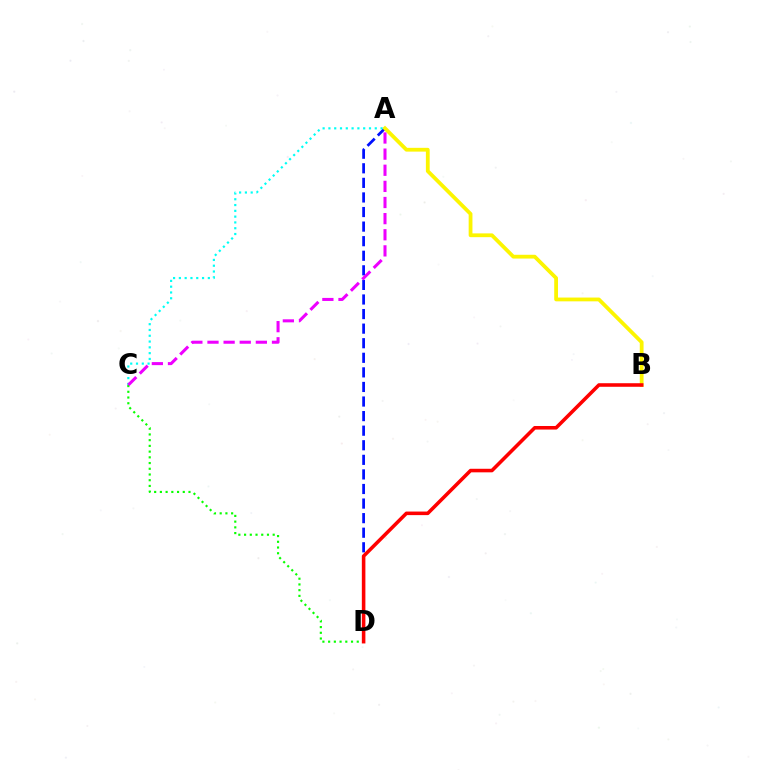{('A', 'D'): [{'color': '#0010ff', 'line_style': 'dashed', 'thickness': 1.98}], ('C', 'D'): [{'color': '#08ff00', 'line_style': 'dotted', 'thickness': 1.55}], ('A', 'B'): [{'color': '#fcf500', 'line_style': 'solid', 'thickness': 2.72}], ('B', 'D'): [{'color': '#ff0000', 'line_style': 'solid', 'thickness': 2.56}], ('A', 'C'): [{'color': '#00fff6', 'line_style': 'dotted', 'thickness': 1.57}, {'color': '#ee00ff', 'line_style': 'dashed', 'thickness': 2.19}]}